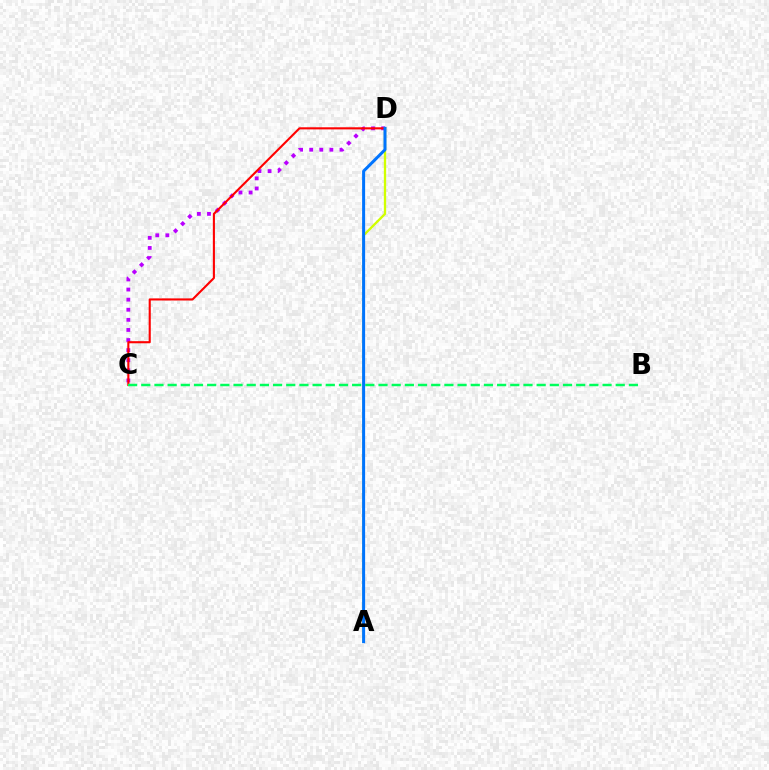{('A', 'D'): [{'color': '#d1ff00', 'line_style': 'solid', 'thickness': 1.66}, {'color': '#0074ff', 'line_style': 'solid', 'thickness': 2.17}], ('C', 'D'): [{'color': '#b900ff', 'line_style': 'dotted', 'thickness': 2.74}, {'color': '#ff0000', 'line_style': 'solid', 'thickness': 1.52}], ('B', 'C'): [{'color': '#00ff5c', 'line_style': 'dashed', 'thickness': 1.79}]}